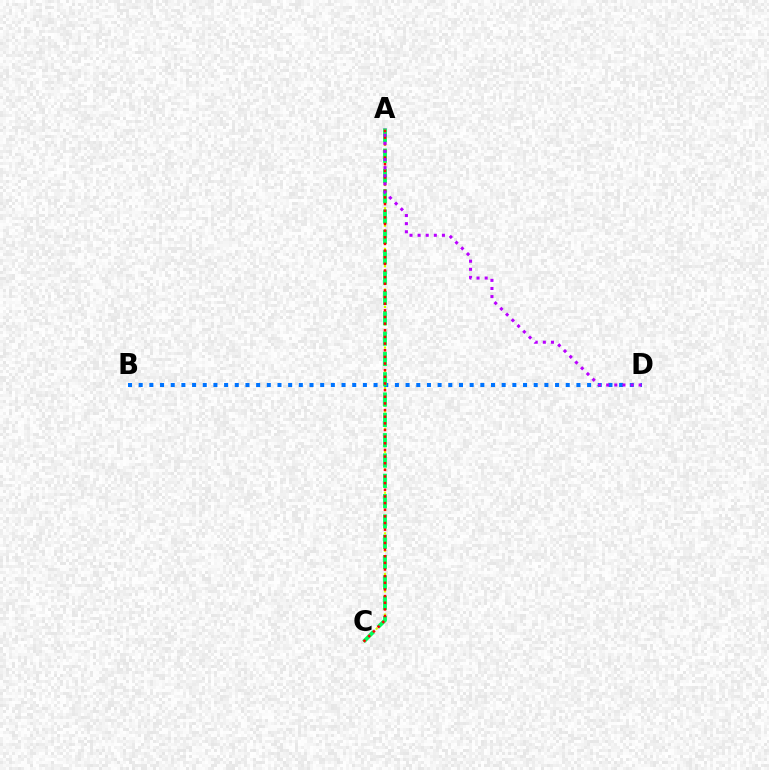{('B', 'D'): [{'color': '#0074ff', 'line_style': 'dotted', 'thickness': 2.9}], ('A', 'C'): [{'color': '#d1ff00', 'line_style': 'dotted', 'thickness': 1.58}, {'color': '#00ff5c', 'line_style': 'dashed', 'thickness': 2.76}, {'color': '#ff0000', 'line_style': 'dotted', 'thickness': 1.81}], ('A', 'D'): [{'color': '#b900ff', 'line_style': 'dotted', 'thickness': 2.2}]}